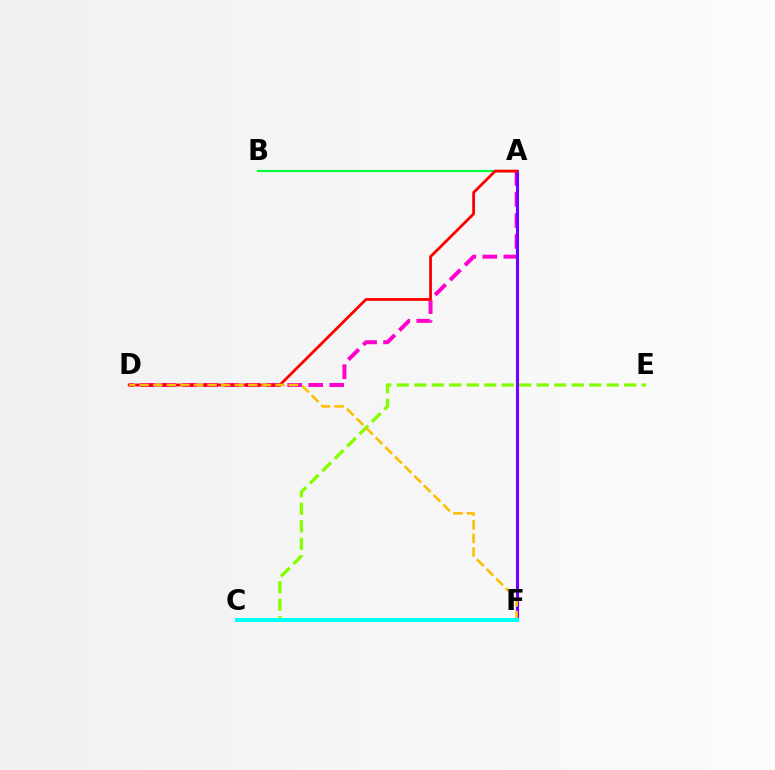{('A', 'D'): [{'color': '#ff00cf', 'line_style': 'dashed', 'thickness': 2.85}, {'color': '#ff0000', 'line_style': 'solid', 'thickness': 2.01}], ('C', 'E'): [{'color': '#84ff00', 'line_style': 'dashed', 'thickness': 2.38}], ('A', 'F'): [{'color': '#7200ff', 'line_style': 'solid', 'thickness': 2.23}], ('A', 'B'): [{'color': '#00ff39', 'line_style': 'solid', 'thickness': 1.58}], ('D', 'F'): [{'color': '#ffbd00', 'line_style': 'dashed', 'thickness': 1.85}], ('C', 'F'): [{'color': '#004bff', 'line_style': 'dashed', 'thickness': 1.9}, {'color': '#00fff6', 'line_style': 'solid', 'thickness': 2.9}]}